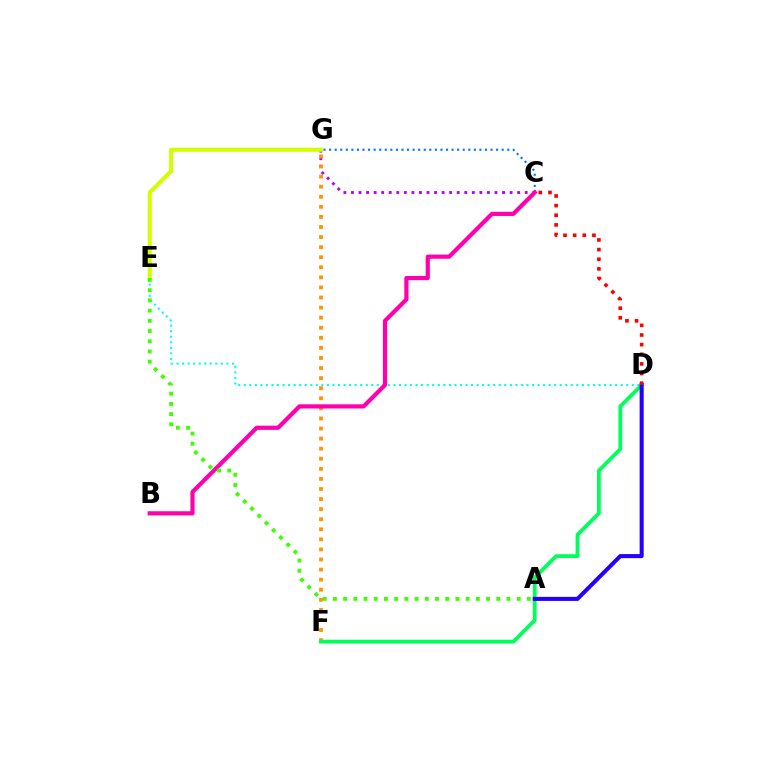{('C', 'G'): [{'color': '#b900ff', 'line_style': 'dotted', 'thickness': 2.05}, {'color': '#0074ff', 'line_style': 'dotted', 'thickness': 1.51}], ('F', 'G'): [{'color': '#ff9400', 'line_style': 'dotted', 'thickness': 2.74}], ('D', 'E'): [{'color': '#00fff6', 'line_style': 'dotted', 'thickness': 1.51}], ('B', 'C'): [{'color': '#ff00ac', 'line_style': 'solid', 'thickness': 3.0}], ('E', 'G'): [{'color': '#d1ff00', 'line_style': 'solid', 'thickness': 2.95}], ('D', 'F'): [{'color': '#00ff5c', 'line_style': 'solid', 'thickness': 2.74}], ('A', 'D'): [{'color': '#2500ff', 'line_style': 'solid', 'thickness': 2.92}], ('A', 'E'): [{'color': '#3dff00', 'line_style': 'dotted', 'thickness': 2.77}], ('C', 'D'): [{'color': '#ff0000', 'line_style': 'dotted', 'thickness': 2.62}]}